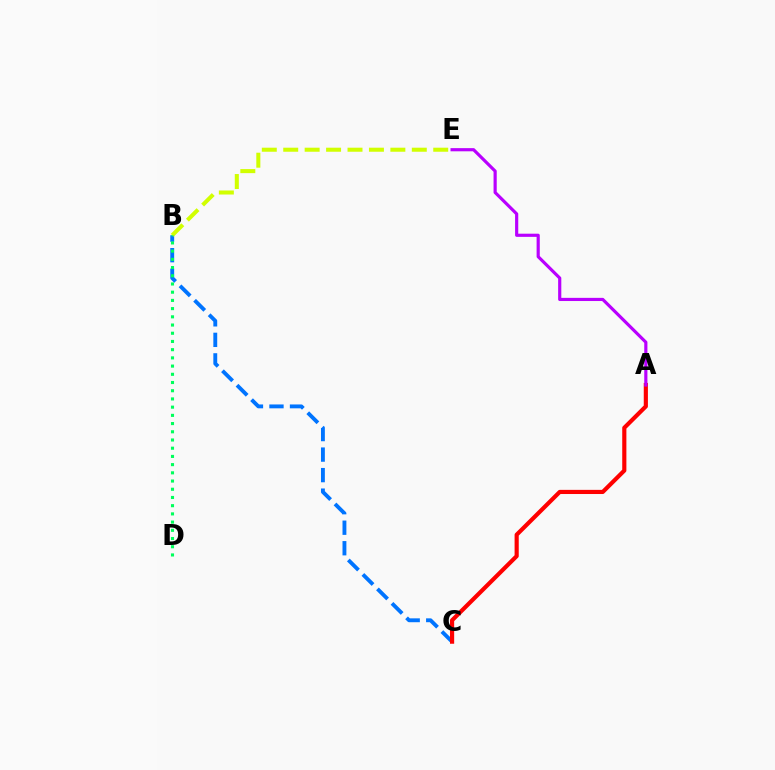{('B', 'C'): [{'color': '#0074ff', 'line_style': 'dashed', 'thickness': 2.79}], ('B', 'E'): [{'color': '#d1ff00', 'line_style': 'dashed', 'thickness': 2.91}], ('A', 'C'): [{'color': '#ff0000', 'line_style': 'solid', 'thickness': 2.99}], ('B', 'D'): [{'color': '#00ff5c', 'line_style': 'dotted', 'thickness': 2.23}], ('A', 'E'): [{'color': '#b900ff', 'line_style': 'solid', 'thickness': 2.28}]}